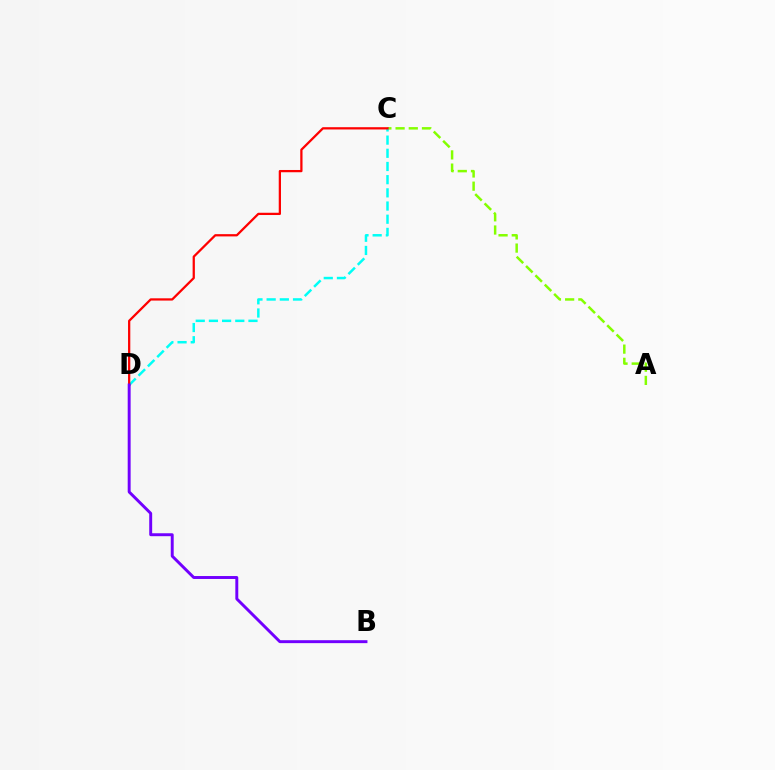{('A', 'C'): [{'color': '#84ff00', 'line_style': 'dashed', 'thickness': 1.79}], ('C', 'D'): [{'color': '#00fff6', 'line_style': 'dashed', 'thickness': 1.79}, {'color': '#ff0000', 'line_style': 'solid', 'thickness': 1.63}], ('B', 'D'): [{'color': '#7200ff', 'line_style': 'solid', 'thickness': 2.12}]}